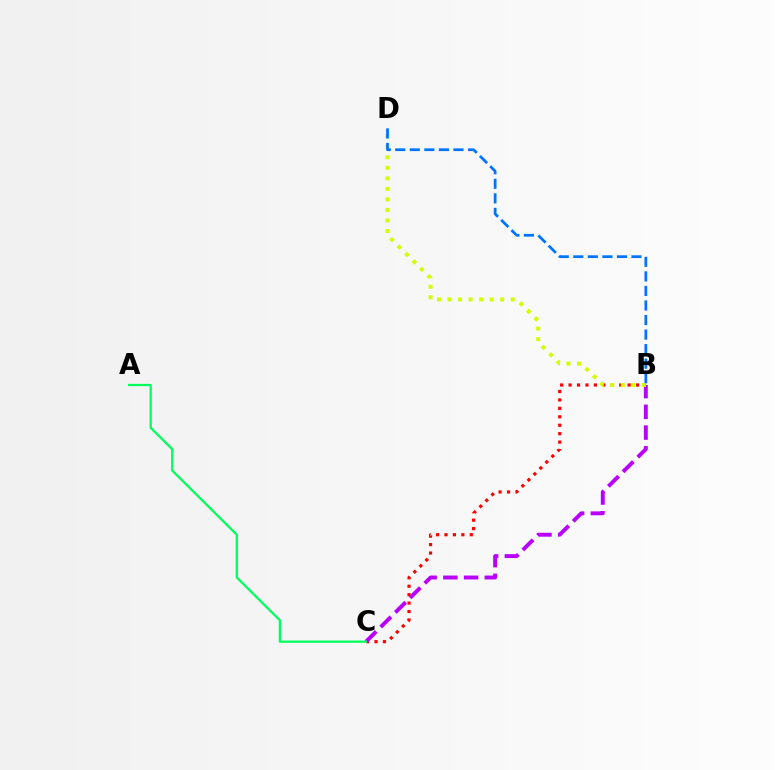{('B', 'C'): [{'color': '#ff0000', 'line_style': 'dotted', 'thickness': 2.29}, {'color': '#b900ff', 'line_style': 'dashed', 'thickness': 2.82}], ('A', 'C'): [{'color': '#00ff5c', 'line_style': 'solid', 'thickness': 1.62}], ('B', 'D'): [{'color': '#d1ff00', 'line_style': 'dotted', 'thickness': 2.86}, {'color': '#0074ff', 'line_style': 'dashed', 'thickness': 1.98}]}